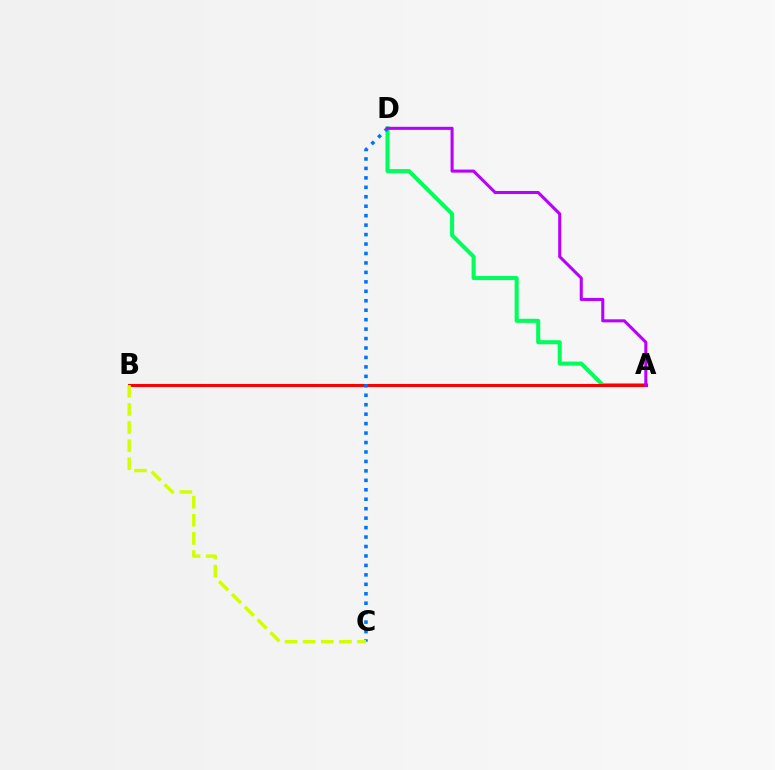{('A', 'D'): [{'color': '#00ff5c', 'line_style': 'solid', 'thickness': 2.92}, {'color': '#b900ff', 'line_style': 'solid', 'thickness': 2.21}], ('A', 'B'): [{'color': '#ff0000', 'line_style': 'solid', 'thickness': 2.19}], ('C', 'D'): [{'color': '#0074ff', 'line_style': 'dotted', 'thickness': 2.57}], ('B', 'C'): [{'color': '#d1ff00', 'line_style': 'dashed', 'thickness': 2.46}]}